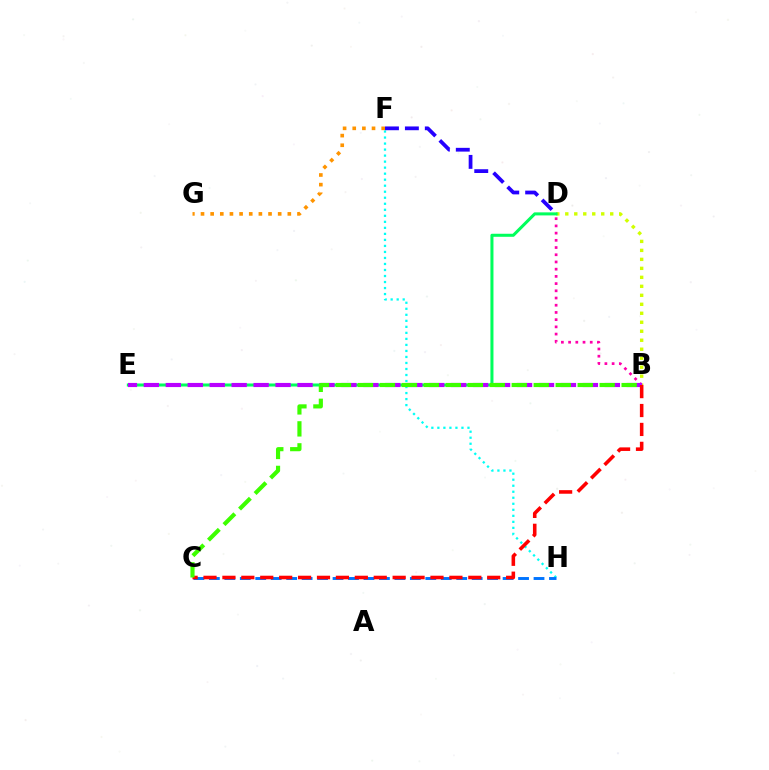{('B', 'D'): [{'color': '#d1ff00', 'line_style': 'dotted', 'thickness': 2.44}, {'color': '#ff00ac', 'line_style': 'dotted', 'thickness': 1.96}], ('F', 'H'): [{'color': '#00fff6', 'line_style': 'dotted', 'thickness': 1.64}], ('D', 'F'): [{'color': '#2500ff', 'line_style': 'dashed', 'thickness': 2.71}], ('D', 'E'): [{'color': '#00ff5c', 'line_style': 'solid', 'thickness': 2.19}], ('B', 'E'): [{'color': '#b900ff', 'line_style': 'dashed', 'thickness': 2.98}], ('C', 'H'): [{'color': '#0074ff', 'line_style': 'dashed', 'thickness': 2.1}], ('B', 'C'): [{'color': '#ff0000', 'line_style': 'dashed', 'thickness': 2.57}, {'color': '#3dff00', 'line_style': 'dashed', 'thickness': 2.99}], ('F', 'G'): [{'color': '#ff9400', 'line_style': 'dotted', 'thickness': 2.62}]}